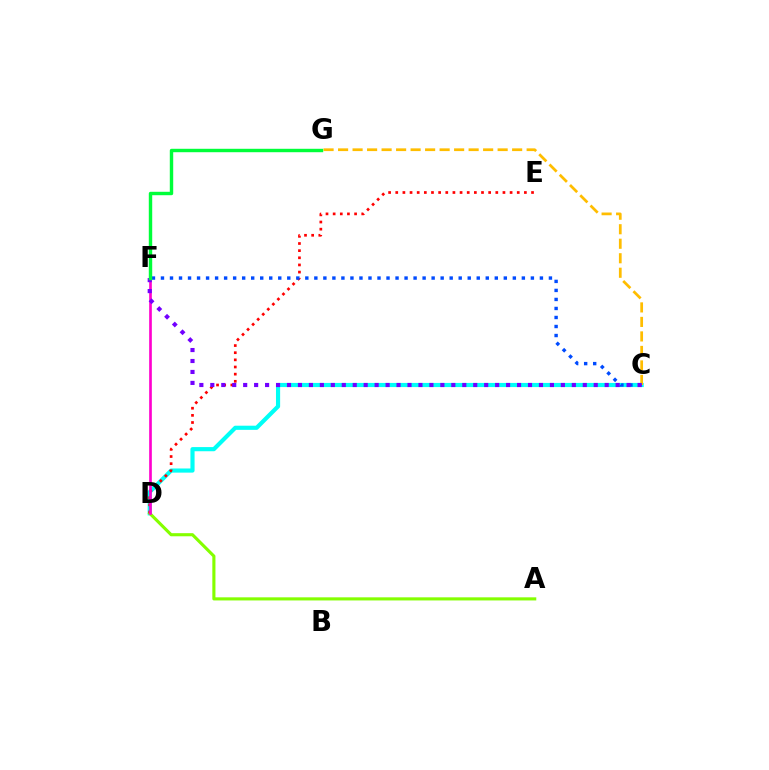{('C', 'D'): [{'color': '#00fff6', 'line_style': 'solid', 'thickness': 2.99}], ('A', 'D'): [{'color': '#84ff00', 'line_style': 'solid', 'thickness': 2.24}], ('C', 'G'): [{'color': '#ffbd00', 'line_style': 'dashed', 'thickness': 1.97}], ('D', 'E'): [{'color': '#ff0000', 'line_style': 'dotted', 'thickness': 1.94}], ('C', 'F'): [{'color': '#004bff', 'line_style': 'dotted', 'thickness': 2.45}, {'color': '#7200ff', 'line_style': 'dotted', 'thickness': 2.98}], ('D', 'F'): [{'color': '#ff00cf', 'line_style': 'solid', 'thickness': 1.92}], ('F', 'G'): [{'color': '#00ff39', 'line_style': 'solid', 'thickness': 2.46}]}